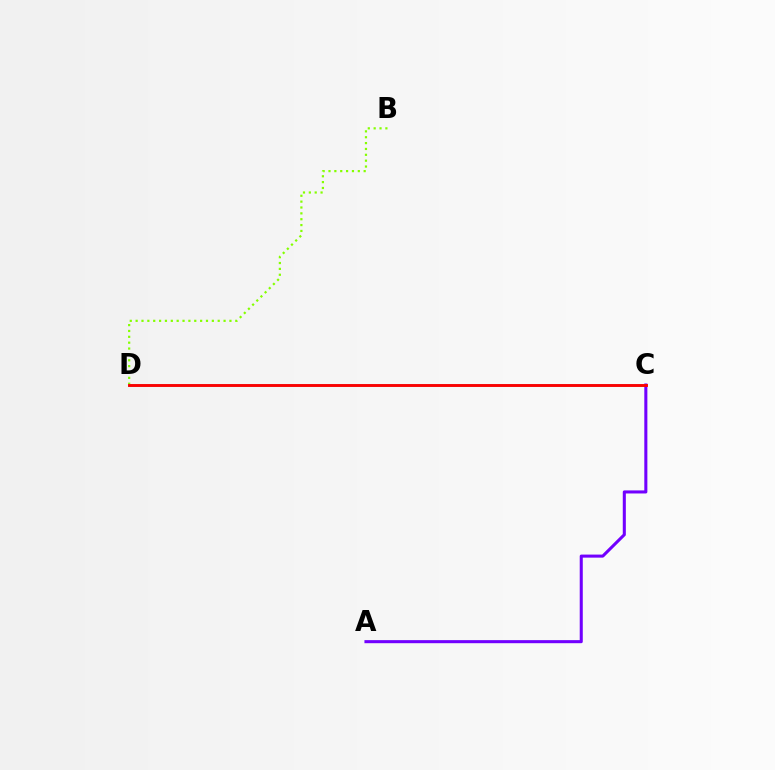{('B', 'D'): [{'color': '#84ff00', 'line_style': 'dotted', 'thickness': 1.59}], ('C', 'D'): [{'color': '#00fff6', 'line_style': 'solid', 'thickness': 1.84}, {'color': '#ff0000', 'line_style': 'solid', 'thickness': 2.07}], ('A', 'C'): [{'color': '#7200ff', 'line_style': 'solid', 'thickness': 2.2}]}